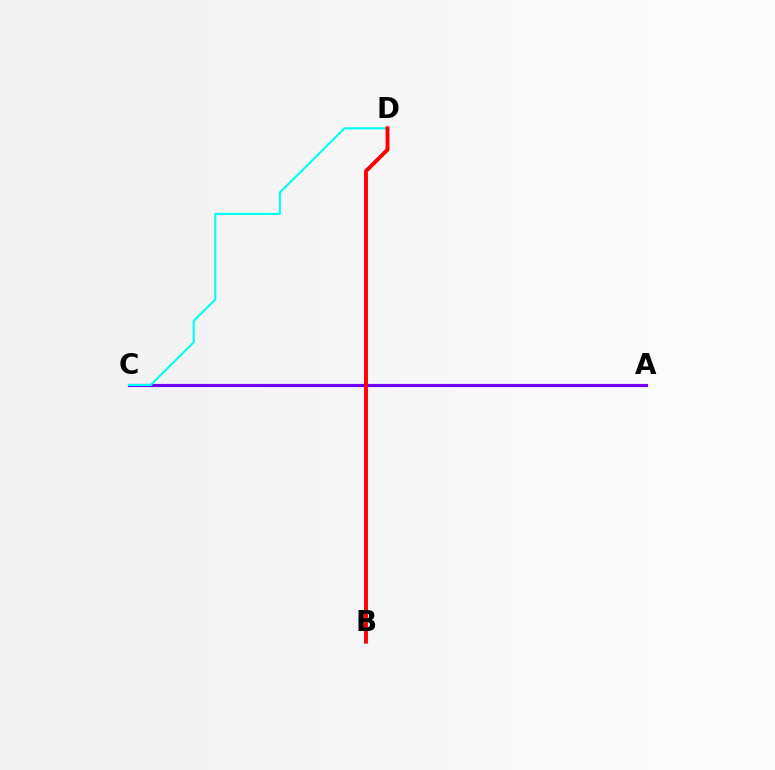{('A', 'C'): [{'color': '#7200ff', 'line_style': 'solid', 'thickness': 2.27}], ('B', 'D'): [{'color': '#84ff00', 'line_style': 'dashed', 'thickness': 1.82}, {'color': '#ff0000', 'line_style': 'solid', 'thickness': 2.81}], ('C', 'D'): [{'color': '#00fff6', 'line_style': 'solid', 'thickness': 1.52}]}